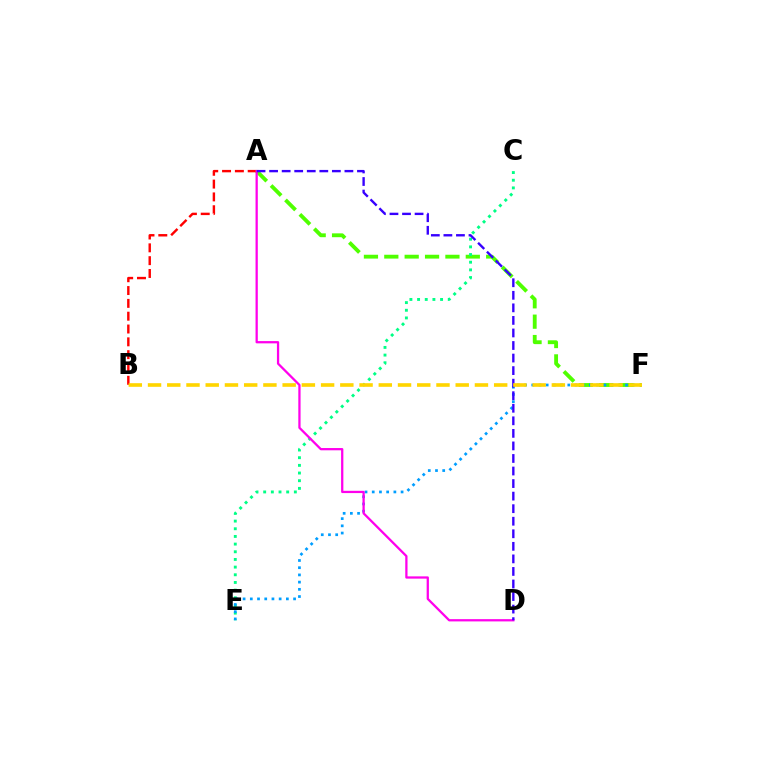{('A', 'B'): [{'color': '#ff0000', 'line_style': 'dashed', 'thickness': 1.74}], ('A', 'F'): [{'color': '#4fff00', 'line_style': 'dashed', 'thickness': 2.77}], ('C', 'E'): [{'color': '#00ff86', 'line_style': 'dotted', 'thickness': 2.08}], ('E', 'F'): [{'color': '#009eff', 'line_style': 'dotted', 'thickness': 1.96}], ('A', 'D'): [{'color': '#ff00ed', 'line_style': 'solid', 'thickness': 1.63}, {'color': '#3700ff', 'line_style': 'dashed', 'thickness': 1.71}], ('B', 'F'): [{'color': '#ffd500', 'line_style': 'dashed', 'thickness': 2.61}]}